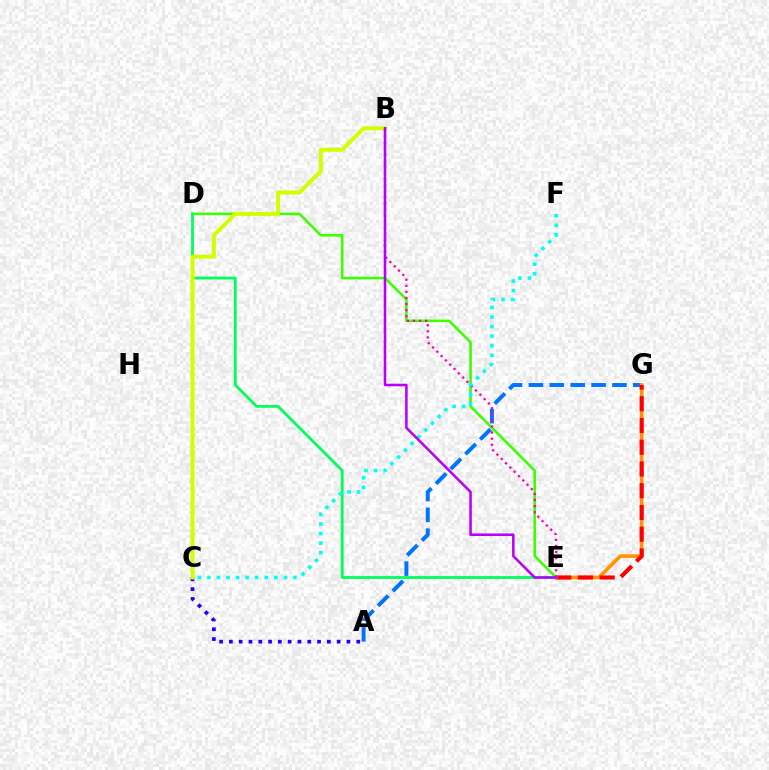{('A', 'G'): [{'color': '#0074ff', 'line_style': 'dashed', 'thickness': 2.84}], ('E', 'G'): [{'color': '#ff9400', 'line_style': 'solid', 'thickness': 2.58}, {'color': '#ff0000', 'line_style': 'dashed', 'thickness': 2.95}], ('D', 'E'): [{'color': '#3dff00', 'line_style': 'solid', 'thickness': 1.87}, {'color': '#00ff5c', 'line_style': 'solid', 'thickness': 2.01}], ('B', 'E'): [{'color': '#ff00ac', 'line_style': 'dotted', 'thickness': 1.65}, {'color': '#b900ff', 'line_style': 'solid', 'thickness': 1.84}], ('A', 'C'): [{'color': '#2500ff', 'line_style': 'dotted', 'thickness': 2.66}], ('C', 'F'): [{'color': '#00fff6', 'line_style': 'dotted', 'thickness': 2.6}], ('B', 'C'): [{'color': '#d1ff00', 'line_style': 'solid', 'thickness': 2.85}]}